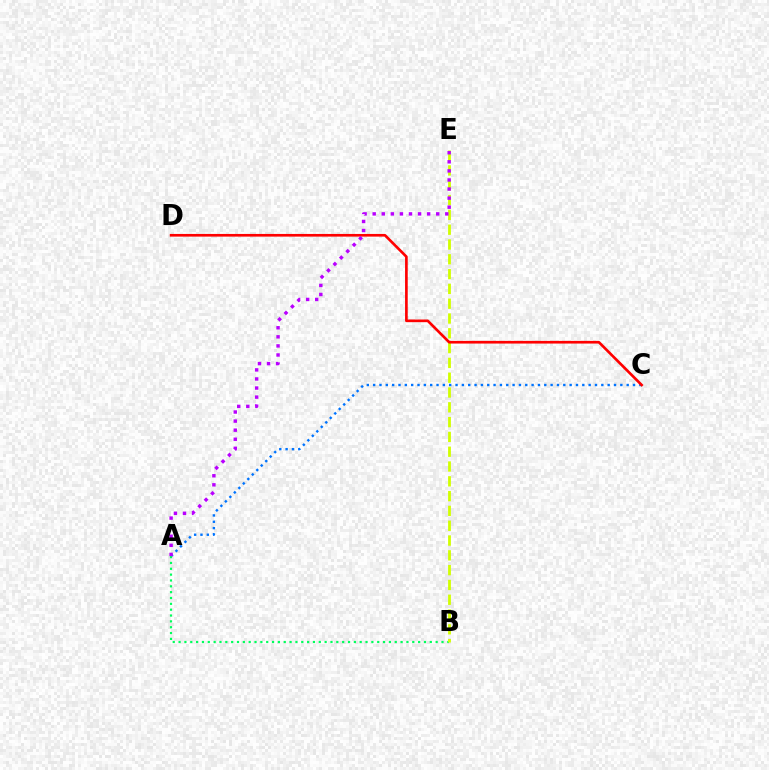{('A', 'C'): [{'color': '#0074ff', 'line_style': 'dotted', 'thickness': 1.72}], ('A', 'B'): [{'color': '#00ff5c', 'line_style': 'dotted', 'thickness': 1.59}], ('B', 'E'): [{'color': '#d1ff00', 'line_style': 'dashed', 'thickness': 2.01}], ('C', 'D'): [{'color': '#ff0000', 'line_style': 'solid', 'thickness': 1.92}], ('A', 'E'): [{'color': '#b900ff', 'line_style': 'dotted', 'thickness': 2.47}]}